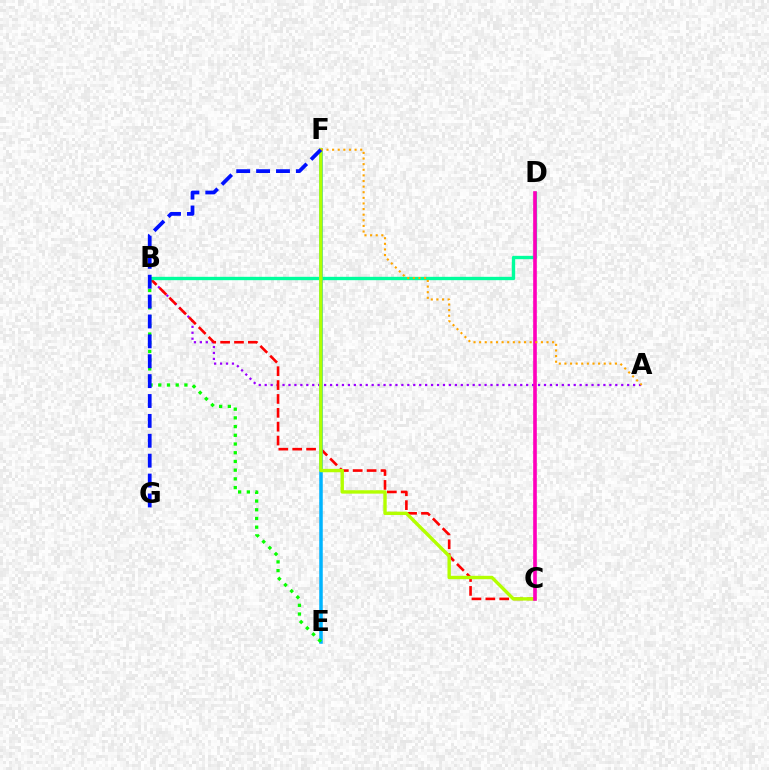{('A', 'B'): [{'color': '#9b00ff', 'line_style': 'dotted', 'thickness': 1.61}], ('B', 'C'): [{'color': '#ff0000', 'line_style': 'dashed', 'thickness': 1.88}], ('E', 'F'): [{'color': '#00b5ff', 'line_style': 'solid', 'thickness': 2.53}], ('B', 'D'): [{'color': '#00ff9d', 'line_style': 'solid', 'thickness': 2.41}], ('C', 'F'): [{'color': '#b3ff00', 'line_style': 'solid', 'thickness': 2.44}], ('B', 'E'): [{'color': '#08ff00', 'line_style': 'dotted', 'thickness': 2.37}], ('C', 'D'): [{'color': '#ff00bd', 'line_style': 'solid', 'thickness': 2.62}], ('A', 'F'): [{'color': '#ffa500', 'line_style': 'dotted', 'thickness': 1.53}], ('F', 'G'): [{'color': '#0010ff', 'line_style': 'dashed', 'thickness': 2.7}]}